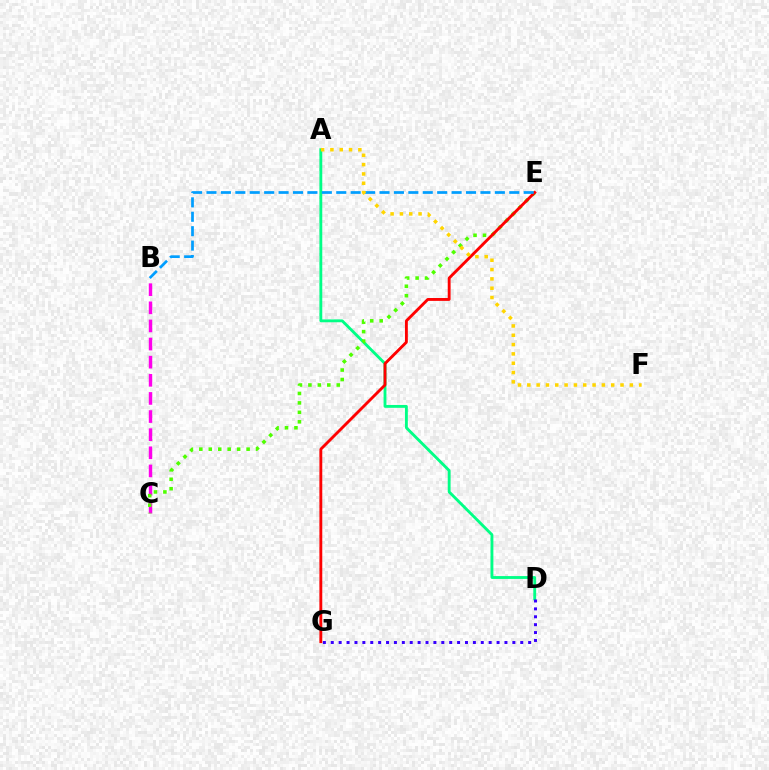{('B', 'C'): [{'color': '#ff00ed', 'line_style': 'dashed', 'thickness': 2.46}], ('A', 'D'): [{'color': '#00ff86', 'line_style': 'solid', 'thickness': 2.06}], ('C', 'E'): [{'color': '#4fff00', 'line_style': 'dotted', 'thickness': 2.57}], ('D', 'G'): [{'color': '#3700ff', 'line_style': 'dotted', 'thickness': 2.14}], ('E', 'G'): [{'color': '#ff0000', 'line_style': 'solid', 'thickness': 2.06}], ('B', 'E'): [{'color': '#009eff', 'line_style': 'dashed', 'thickness': 1.96}], ('A', 'F'): [{'color': '#ffd500', 'line_style': 'dotted', 'thickness': 2.53}]}